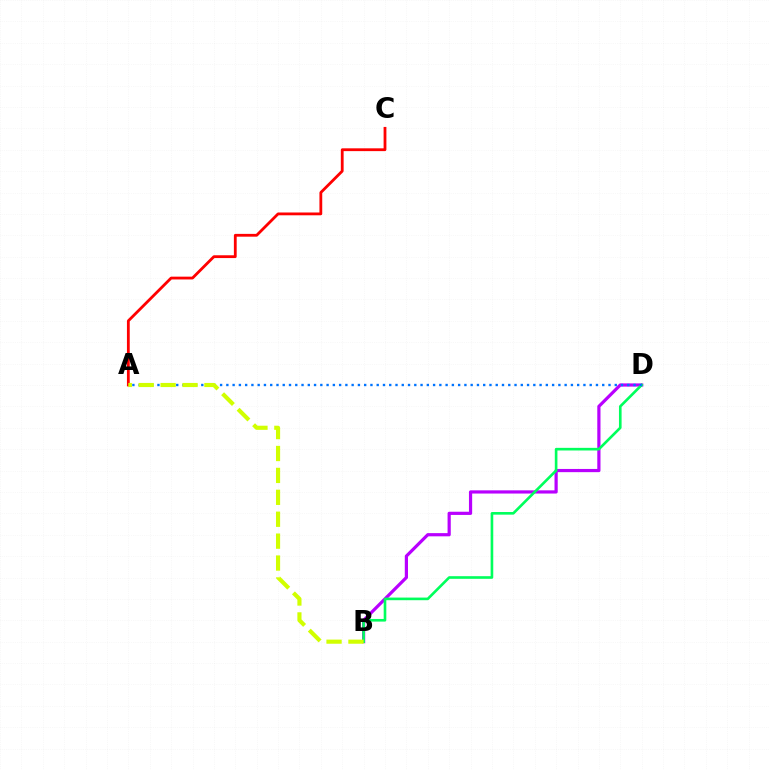{('B', 'D'): [{'color': '#b900ff', 'line_style': 'solid', 'thickness': 2.3}, {'color': '#00ff5c', 'line_style': 'solid', 'thickness': 1.9}], ('A', 'D'): [{'color': '#0074ff', 'line_style': 'dotted', 'thickness': 1.7}], ('A', 'C'): [{'color': '#ff0000', 'line_style': 'solid', 'thickness': 2.02}], ('A', 'B'): [{'color': '#d1ff00', 'line_style': 'dashed', 'thickness': 2.98}]}